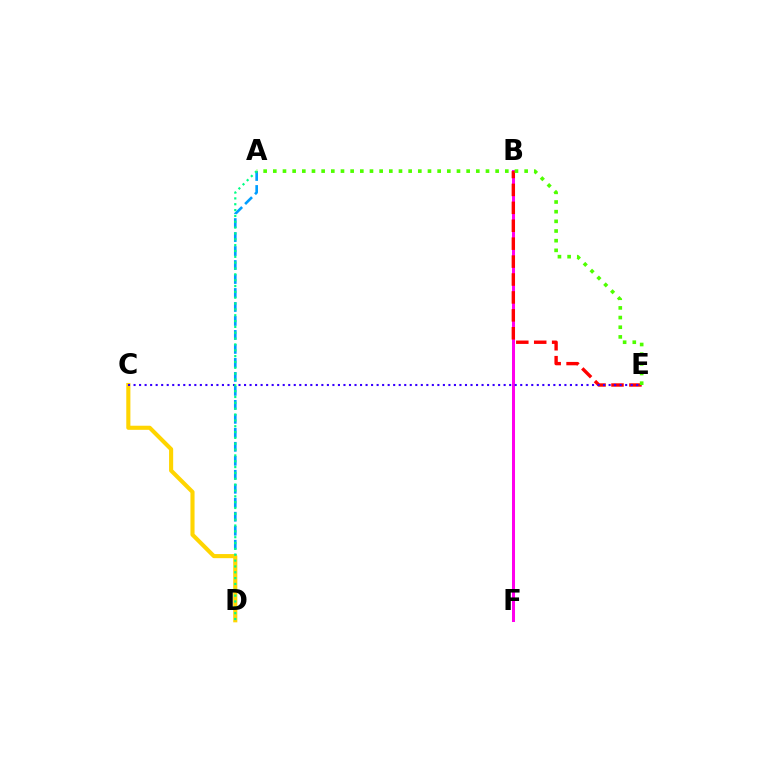{('B', 'F'): [{'color': '#ff00ed', 'line_style': 'solid', 'thickness': 2.17}], ('B', 'E'): [{'color': '#ff0000', 'line_style': 'dashed', 'thickness': 2.43}], ('A', 'D'): [{'color': '#009eff', 'line_style': 'dashed', 'thickness': 1.9}, {'color': '#00ff86', 'line_style': 'dotted', 'thickness': 1.59}], ('C', 'D'): [{'color': '#ffd500', 'line_style': 'solid', 'thickness': 2.96}], ('C', 'E'): [{'color': '#3700ff', 'line_style': 'dotted', 'thickness': 1.5}], ('A', 'E'): [{'color': '#4fff00', 'line_style': 'dotted', 'thickness': 2.63}]}